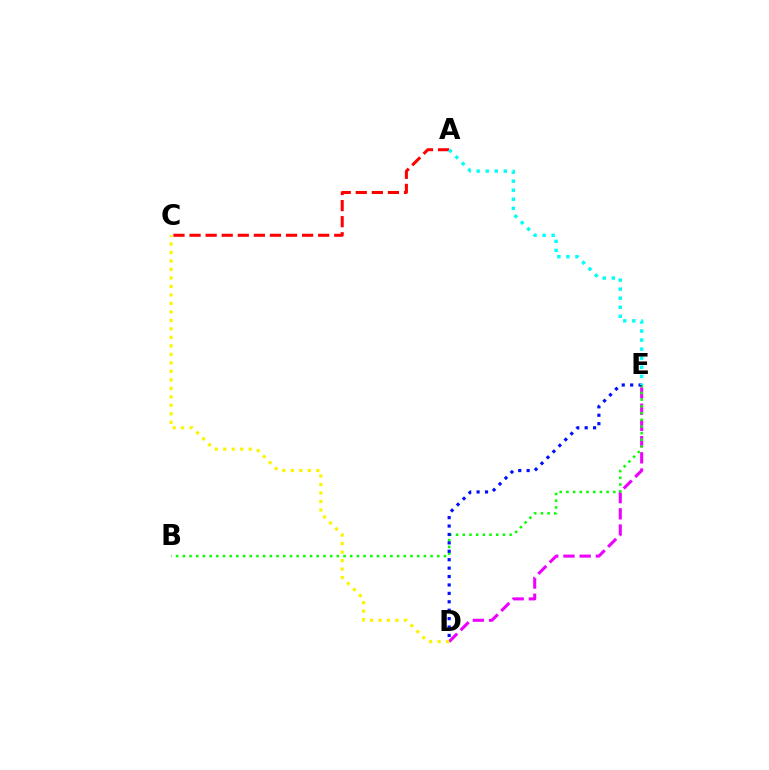{('D', 'E'): [{'color': '#ee00ff', 'line_style': 'dashed', 'thickness': 2.2}, {'color': '#0010ff', 'line_style': 'dotted', 'thickness': 2.29}], ('B', 'E'): [{'color': '#08ff00', 'line_style': 'dotted', 'thickness': 1.82}], ('C', 'D'): [{'color': '#fcf500', 'line_style': 'dotted', 'thickness': 2.31}], ('A', 'C'): [{'color': '#ff0000', 'line_style': 'dashed', 'thickness': 2.18}], ('A', 'E'): [{'color': '#00fff6', 'line_style': 'dotted', 'thickness': 2.46}]}